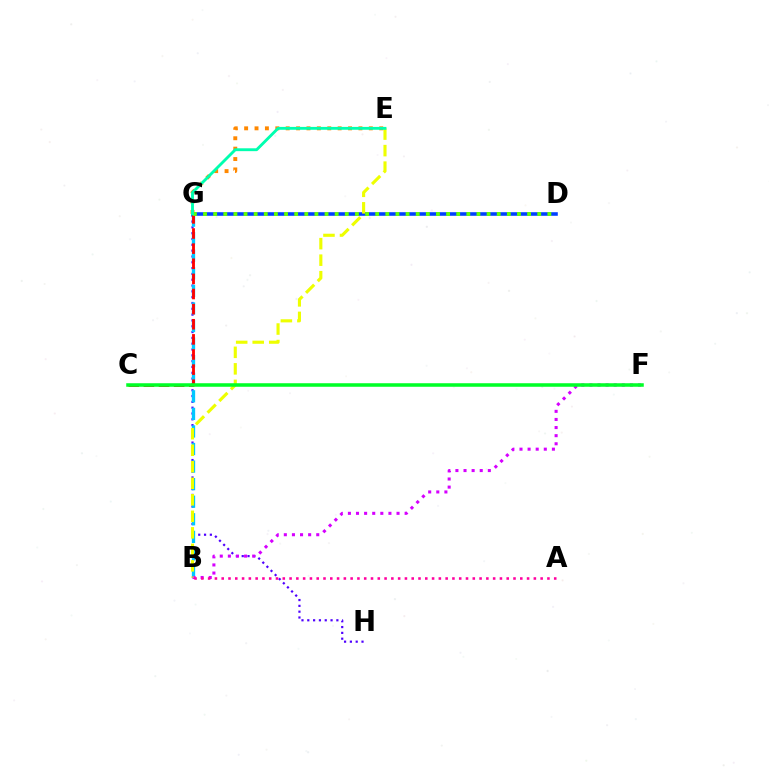{('G', 'H'): [{'color': '#4f00ff', 'line_style': 'dotted', 'thickness': 1.58}], ('B', 'G'): [{'color': '#00c7ff', 'line_style': 'dashed', 'thickness': 2.39}], ('D', 'G'): [{'color': '#003fff', 'line_style': 'solid', 'thickness': 2.57}, {'color': '#66ff00', 'line_style': 'dotted', 'thickness': 2.75}], ('B', 'F'): [{'color': '#d600ff', 'line_style': 'dotted', 'thickness': 2.2}], ('C', 'G'): [{'color': '#ff0000', 'line_style': 'dashed', 'thickness': 2.05}], ('B', 'E'): [{'color': '#eeff00', 'line_style': 'dashed', 'thickness': 2.24}], ('A', 'B'): [{'color': '#ff00a0', 'line_style': 'dotted', 'thickness': 1.84}], ('E', 'G'): [{'color': '#ff8800', 'line_style': 'dotted', 'thickness': 2.82}, {'color': '#00ffaf', 'line_style': 'solid', 'thickness': 2.06}], ('C', 'F'): [{'color': '#00ff27', 'line_style': 'solid', 'thickness': 2.55}]}